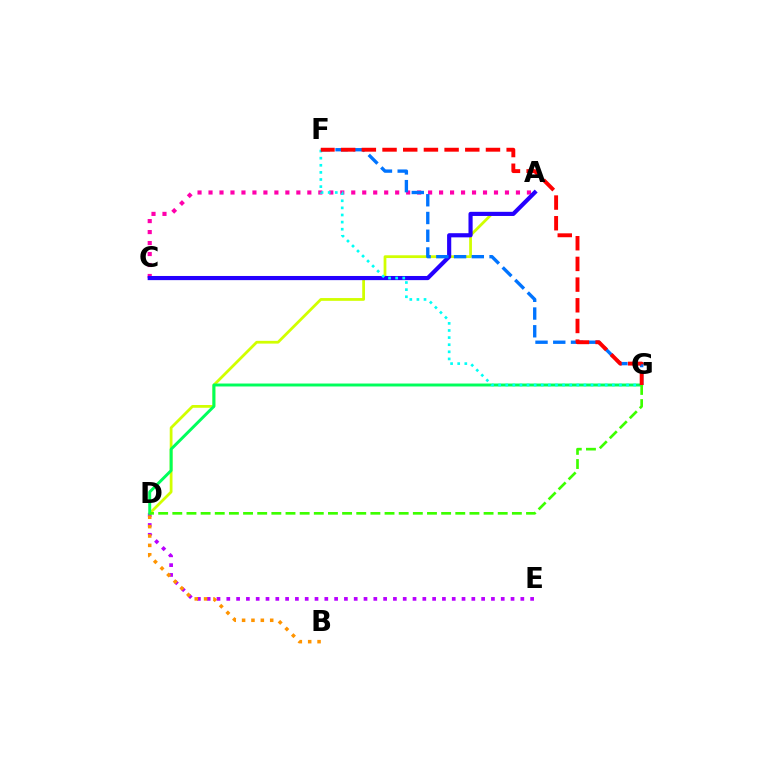{('A', 'D'): [{'color': '#d1ff00', 'line_style': 'solid', 'thickness': 1.99}], ('D', 'E'): [{'color': '#b900ff', 'line_style': 'dotted', 'thickness': 2.66}], ('A', 'C'): [{'color': '#ff00ac', 'line_style': 'dotted', 'thickness': 2.98}, {'color': '#2500ff', 'line_style': 'solid', 'thickness': 2.99}], ('D', 'G'): [{'color': '#00ff5c', 'line_style': 'solid', 'thickness': 2.12}, {'color': '#3dff00', 'line_style': 'dashed', 'thickness': 1.92}], ('F', 'G'): [{'color': '#00fff6', 'line_style': 'dotted', 'thickness': 1.93}, {'color': '#0074ff', 'line_style': 'dashed', 'thickness': 2.41}, {'color': '#ff0000', 'line_style': 'dashed', 'thickness': 2.81}], ('B', 'D'): [{'color': '#ff9400', 'line_style': 'dotted', 'thickness': 2.55}]}